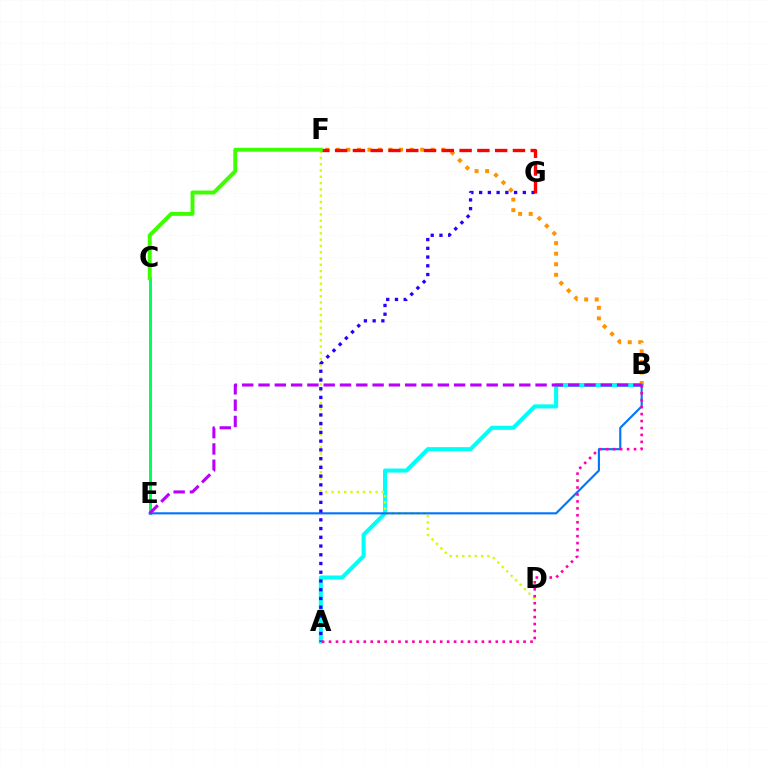{('C', 'E'): [{'color': '#00ff5c', 'line_style': 'solid', 'thickness': 2.14}], ('A', 'B'): [{'color': '#00fff6', 'line_style': 'solid', 'thickness': 2.92}, {'color': '#ff00ac', 'line_style': 'dotted', 'thickness': 1.89}], ('D', 'F'): [{'color': '#d1ff00', 'line_style': 'dotted', 'thickness': 1.71}], ('B', 'F'): [{'color': '#ff9400', 'line_style': 'dotted', 'thickness': 2.86}], ('B', 'E'): [{'color': '#0074ff', 'line_style': 'solid', 'thickness': 1.53}, {'color': '#b900ff', 'line_style': 'dashed', 'thickness': 2.21}], ('A', 'G'): [{'color': '#2500ff', 'line_style': 'dotted', 'thickness': 2.37}], ('F', 'G'): [{'color': '#ff0000', 'line_style': 'dashed', 'thickness': 2.42}], ('C', 'F'): [{'color': '#3dff00', 'line_style': 'solid', 'thickness': 2.83}]}